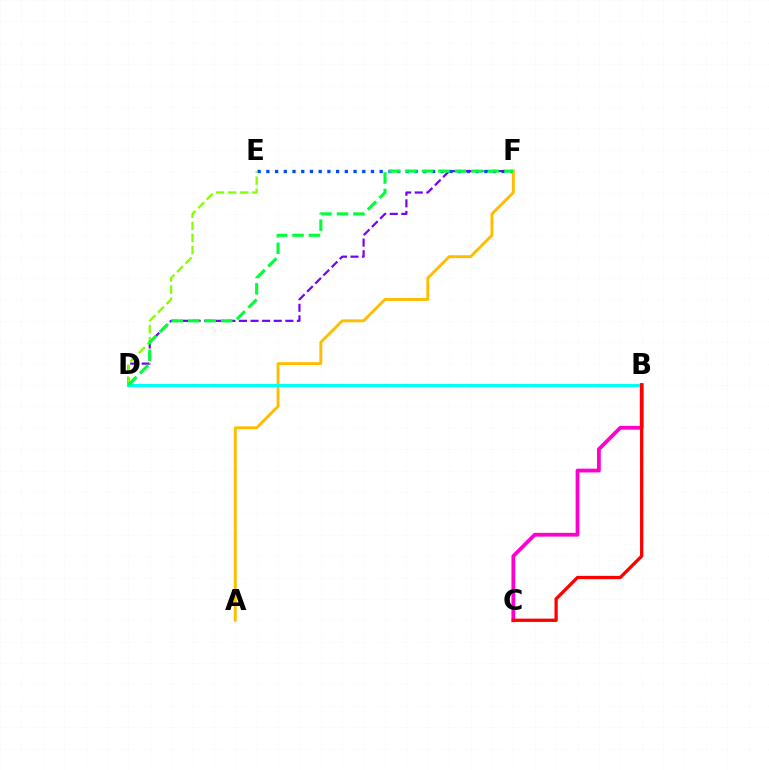{('E', 'F'): [{'color': '#004bff', 'line_style': 'dotted', 'thickness': 2.37}], ('D', 'F'): [{'color': '#7200ff', 'line_style': 'dashed', 'thickness': 1.57}, {'color': '#00ff39', 'line_style': 'dashed', 'thickness': 2.24}], ('D', 'E'): [{'color': '#84ff00', 'line_style': 'dashed', 'thickness': 1.64}], ('A', 'F'): [{'color': '#ffbd00', 'line_style': 'solid', 'thickness': 2.08}], ('B', 'C'): [{'color': '#ff00cf', 'line_style': 'solid', 'thickness': 2.72}, {'color': '#ff0000', 'line_style': 'solid', 'thickness': 2.37}], ('B', 'D'): [{'color': '#00fff6', 'line_style': 'solid', 'thickness': 2.23}]}